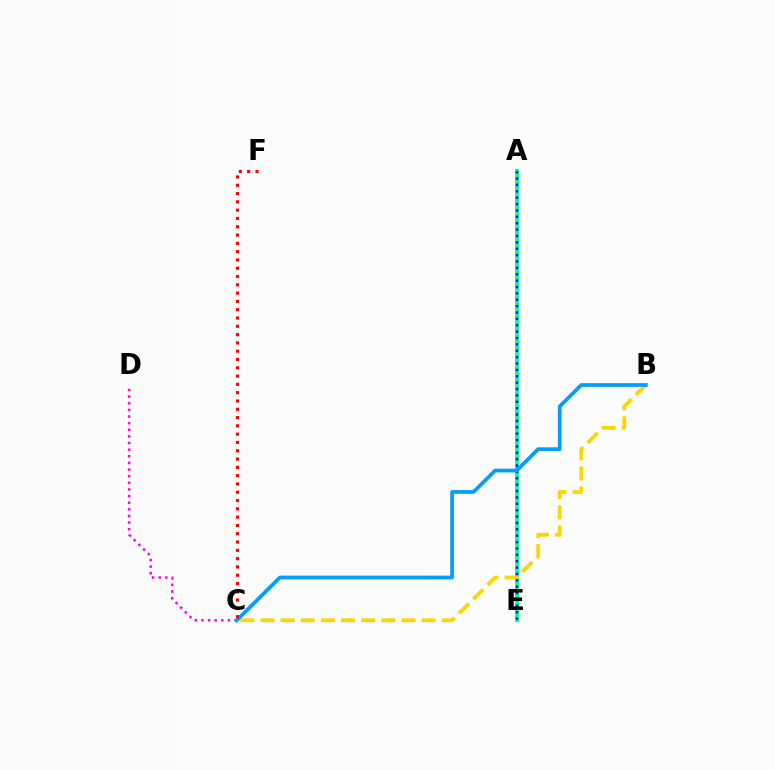{('C', 'D'): [{'color': '#ff00ed', 'line_style': 'dotted', 'thickness': 1.8}], ('A', 'E'): [{'color': '#4fff00', 'line_style': 'solid', 'thickness': 2.61}, {'color': '#00ff86', 'line_style': 'solid', 'thickness': 2.69}, {'color': '#3700ff', 'line_style': 'dotted', 'thickness': 1.73}], ('B', 'C'): [{'color': '#ffd500', 'line_style': 'dashed', 'thickness': 2.74}, {'color': '#009eff', 'line_style': 'solid', 'thickness': 2.69}], ('C', 'F'): [{'color': '#ff0000', 'line_style': 'dotted', 'thickness': 2.25}]}